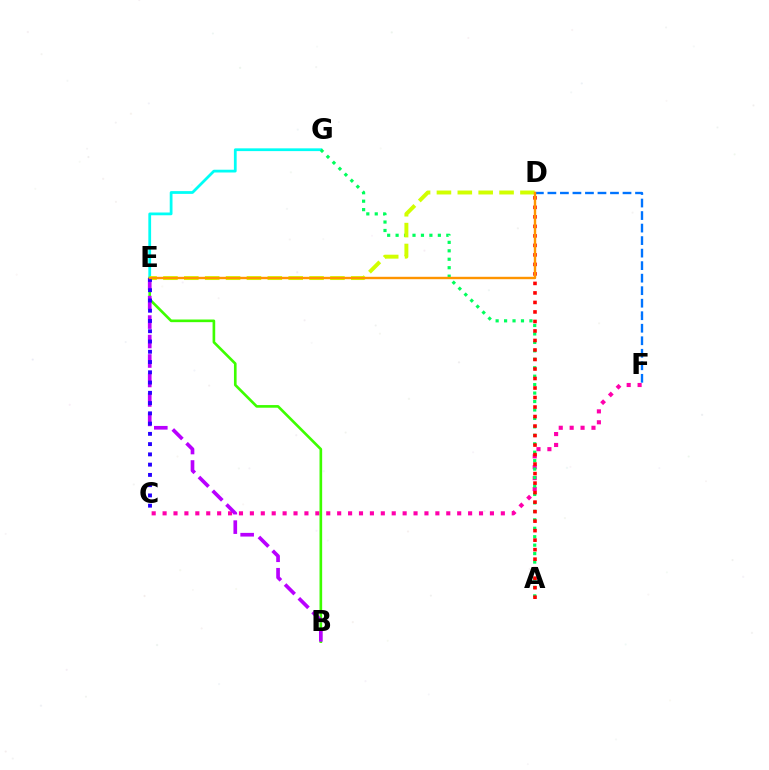{('D', 'F'): [{'color': '#0074ff', 'line_style': 'dashed', 'thickness': 1.7}], ('E', 'G'): [{'color': '#00fff6', 'line_style': 'solid', 'thickness': 1.99}], ('C', 'F'): [{'color': '#ff00ac', 'line_style': 'dotted', 'thickness': 2.96}], ('B', 'E'): [{'color': '#3dff00', 'line_style': 'solid', 'thickness': 1.91}, {'color': '#b900ff', 'line_style': 'dashed', 'thickness': 2.64}], ('A', 'G'): [{'color': '#00ff5c', 'line_style': 'dotted', 'thickness': 2.3}], ('A', 'D'): [{'color': '#ff0000', 'line_style': 'dotted', 'thickness': 2.58}], ('D', 'E'): [{'color': '#d1ff00', 'line_style': 'dashed', 'thickness': 2.84}, {'color': '#ff9400', 'line_style': 'solid', 'thickness': 1.73}], ('C', 'E'): [{'color': '#2500ff', 'line_style': 'dotted', 'thickness': 2.79}]}